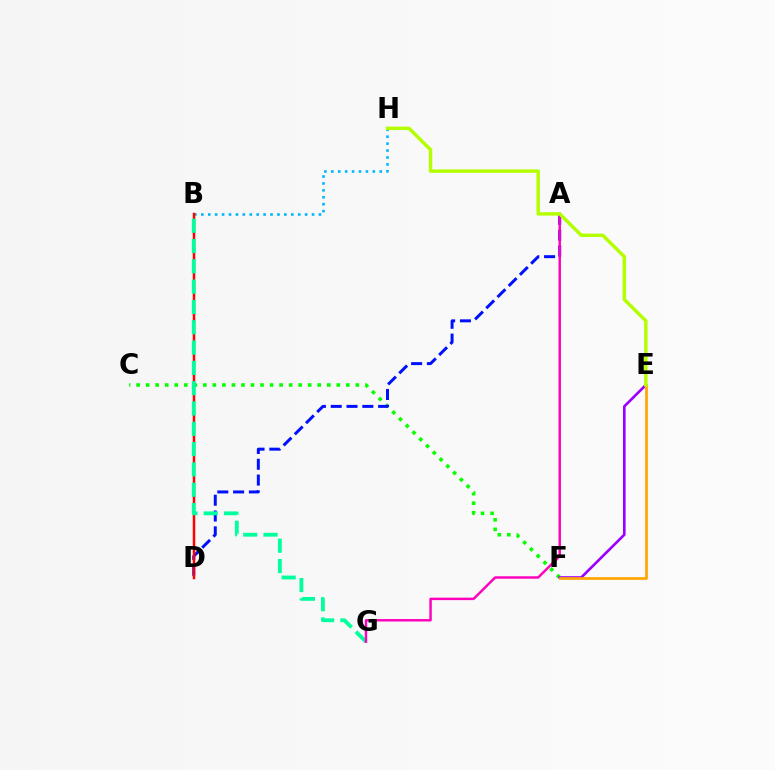{('C', 'F'): [{'color': '#08ff00', 'line_style': 'dotted', 'thickness': 2.59}], ('B', 'H'): [{'color': '#00b5ff', 'line_style': 'dotted', 'thickness': 1.88}], ('A', 'D'): [{'color': '#0010ff', 'line_style': 'dashed', 'thickness': 2.15}], ('E', 'F'): [{'color': '#9b00ff', 'line_style': 'solid', 'thickness': 1.89}, {'color': '#ffa500', 'line_style': 'solid', 'thickness': 1.95}], ('B', 'D'): [{'color': '#ff0000', 'line_style': 'solid', 'thickness': 1.79}], ('B', 'G'): [{'color': '#00ff9d', 'line_style': 'dashed', 'thickness': 2.76}], ('A', 'G'): [{'color': '#ff00bd', 'line_style': 'solid', 'thickness': 1.76}], ('E', 'H'): [{'color': '#b3ff00', 'line_style': 'solid', 'thickness': 2.48}]}